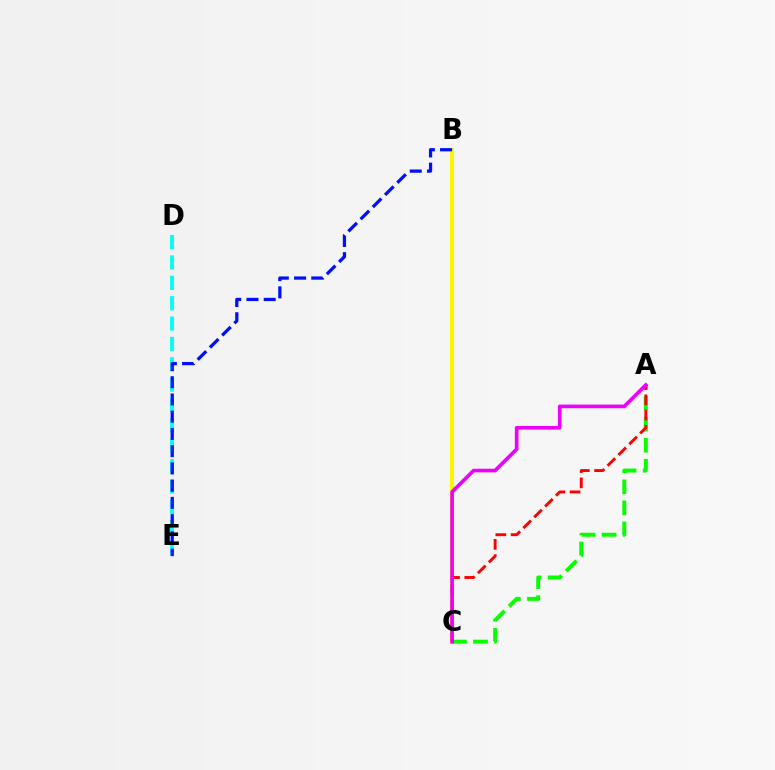{('B', 'C'): [{'color': '#fcf500', 'line_style': 'solid', 'thickness': 2.87}], ('D', 'E'): [{'color': '#00fff6', 'line_style': 'dashed', 'thickness': 2.77}], ('B', 'E'): [{'color': '#0010ff', 'line_style': 'dashed', 'thickness': 2.34}], ('A', 'C'): [{'color': '#08ff00', 'line_style': 'dashed', 'thickness': 2.86}, {'color': '#ff0000', 'line_style': 'dashed', 'thickness': 2.08}, {'color': '#ee00ff', 'line_style': 'solid', 'thickness': 2.63}]}